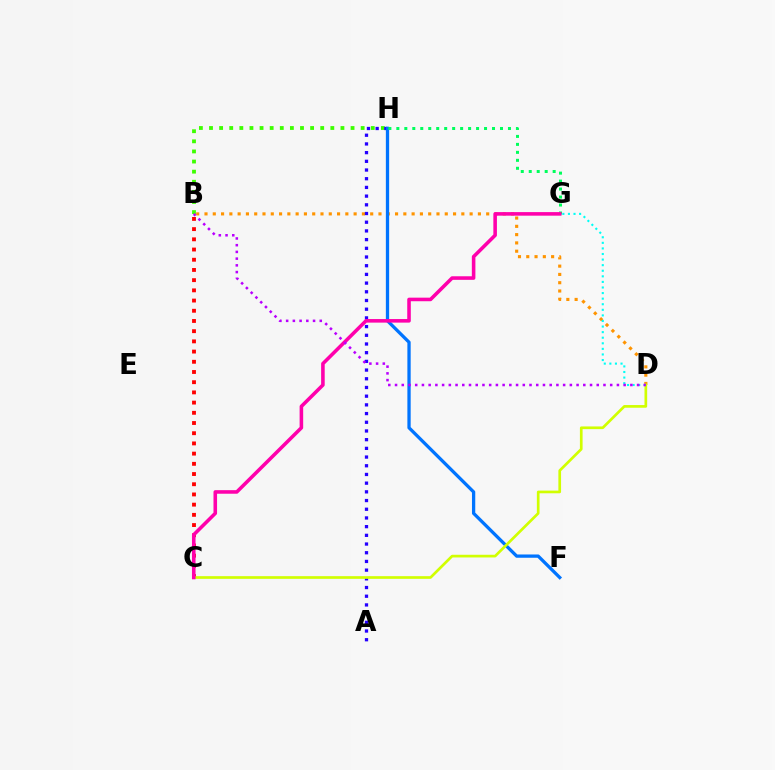{('B', 'D'): [{'color': '#ff9400', 'line_style': 'dotted', 'thickness': 2.25}, {'color': '#b900ff', 'line_style': 'dotted', 'thickness': 1.83}], ('B', 'H'): [{'color': '#3dff00', 'line_style': 'dotted', 'thickness': 2.75}], ('B', 'C'): [{'color': '#ff0000', 'line_style': 'dotted', 'thickness': 2.77}], ('A', 'H'): [{'color': '#2500ff', 'line_style': 'dotted', 'thickness': 2.36}], ('F', 'H'): [{'color': '#0074ff', 'line_style': 'solid', 'thickness': 2.37}], ('C', 'D'): [{'color': '#d1ff00', 'line_style': 'solid', 'thickness': 1.93}], ('G', 'H'): [{'color': '#00ff5c', 'line_style': 'dotted', 'thickness': 2.17}], ('C', 'G'): [{'color': '#ff00ac', 'line_style': 'solid', 'thickness': 2.57}], ('D', 'G'): [{'color': '#00fff6', 'line_style': 'dotted', 'thickness': 1.52}]}